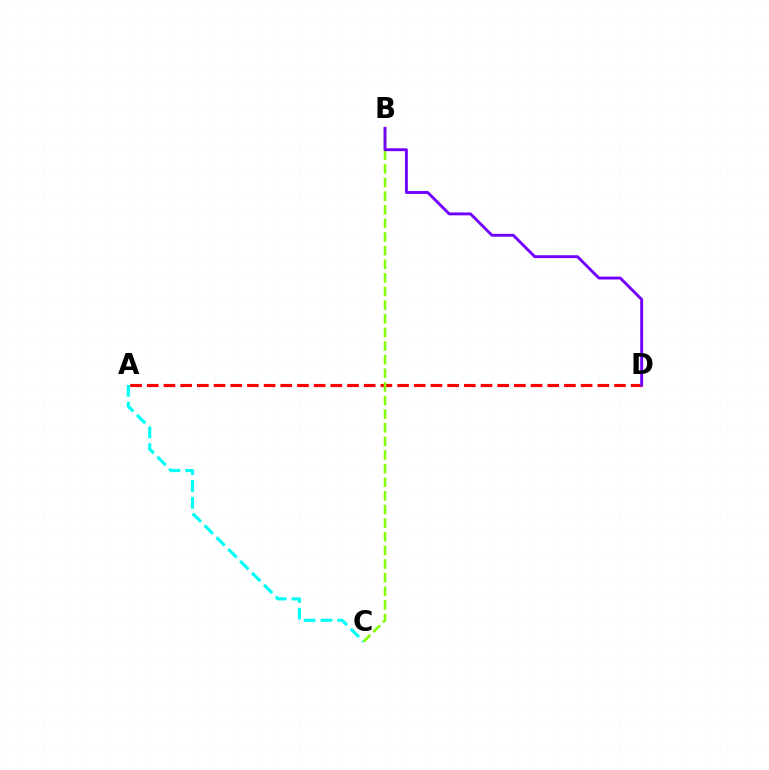{('A', 'D'): [{'color': '#ff0000', 'line_style': 'dashed', 'thickness': 2.27}], ('A', 'C'): [{'color': '#00fff6', 'line_style': 'dashed', 'thickness': 2.28}], ('B', 'C'): [{'color': '#84ff00', 'line_style': 'dashed', 'thickness': 1.85}], ('B', 'D'): [{'color': '#7200ff', 'line_style': 'solid', 'thickness': 2.08}]}